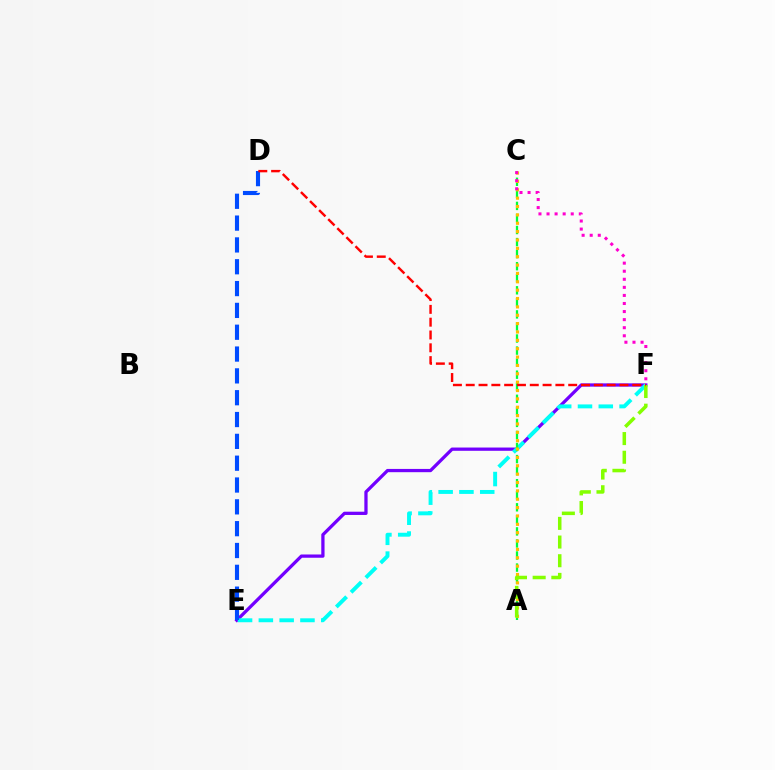{('E', 'F'): [{'color': '#7200ff', 'line_style': 'solid', 'thickness': 2.35}, {'color': '#00fff6', 'line_style': 'dashed', 'thickness': 2.83}], ('D', 'E'): [{'color': '#004bff', 'line_style': 'dashed', 'thickness': 2.97}], ('A', 'C'): [{'color': '#00ff39', 'line_style': 'dashed', 'thickness': 1.64}, {'color': '#ffbd00', 'line_style': 'dotted', 'thickness': 2.27}], ('A', 'F'): [{'color': '#84ff00', 'line_style': 'dashed', 'thickness': 2.54}], ('D', 'F'): [{'color': '#ff0000', 'line_style': 'dashed', 'thickness': 1.74}], ('C', 'F'): [{'color': '#ff00cf', 'line_style': 'dotted', 'thickness': 2.19}]}